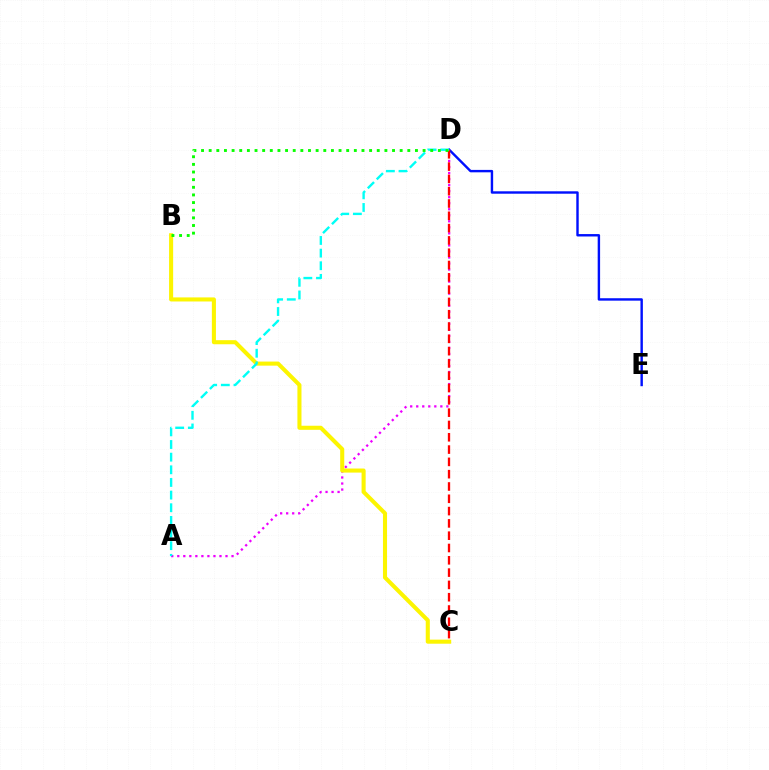{('D', 'E'): [{'color': '#0010ff', 'line_style': 'solid', 'thickness': 1.74}], ('A', 'D'): [{'color': '#ee00ff', 'line_style': 'dotted', 'thickness': 1.64}, {'color': '#00fff6', 'line_style': 'dashed', 'thickness': 1.72}], ('C', 'D'): [{'color': '#ff0000', 'line_style': 'dashed', 'thickness': 1.67}], ('B', 'C'): [{'color': '#fcf500', 'line_style': 'solid', 'thickness': 2.93}], ('B', 'D'): [{'color': '#08ff00', 'line_style': 'dotted', 'thickness': 2.08}]}